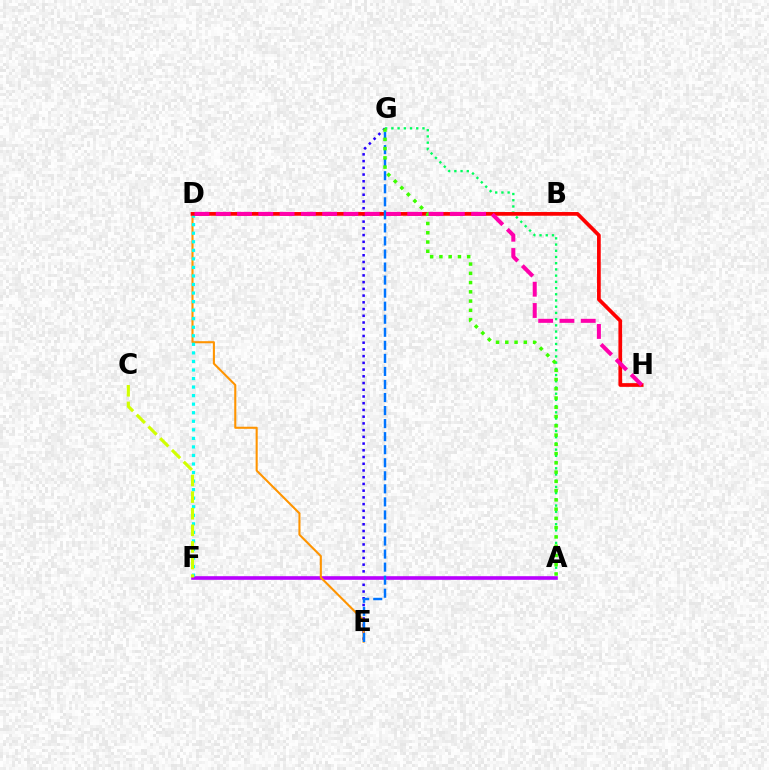{('E', 'G'): [{'color': '#2500ff', 'line_style': 'dotted', 'thickness': 1.83}, {'color': '#0074ff', 'line_style': 'dashed', 'thickness': 1.77}], ('A', 'F'): [{'color': '#b900ff', 'line_style': 'solid', 'thickness': 2.6}], ('A', 'G'): [{'color': '#00ff5c', 'line_style': 'dotted', 'thickness': 1.69}, {'color': '#3dff00', 'line_style': 'dotted', 'thickness': 2.52}], ('D', 'E'): [{'color': '#ff9400', 'line_style': 'solid', 'thickness': 1.5}], ('D', 'F'): [{'color': '#00fff6', 'line_style': 'dotted', 'thickness': 2.32}], ('C', 'F'): [{'color': '#d1ff00', 'line_style': 'dashed', 'thickness': 2.26}], ('D', 'H'): [{'color': '#ff0000', 'line_style': 'solid', 'thickness': 2.67}, {'color': '#ff00ac', 'line_style': 'dashed', 'thickness': 2.89}]}